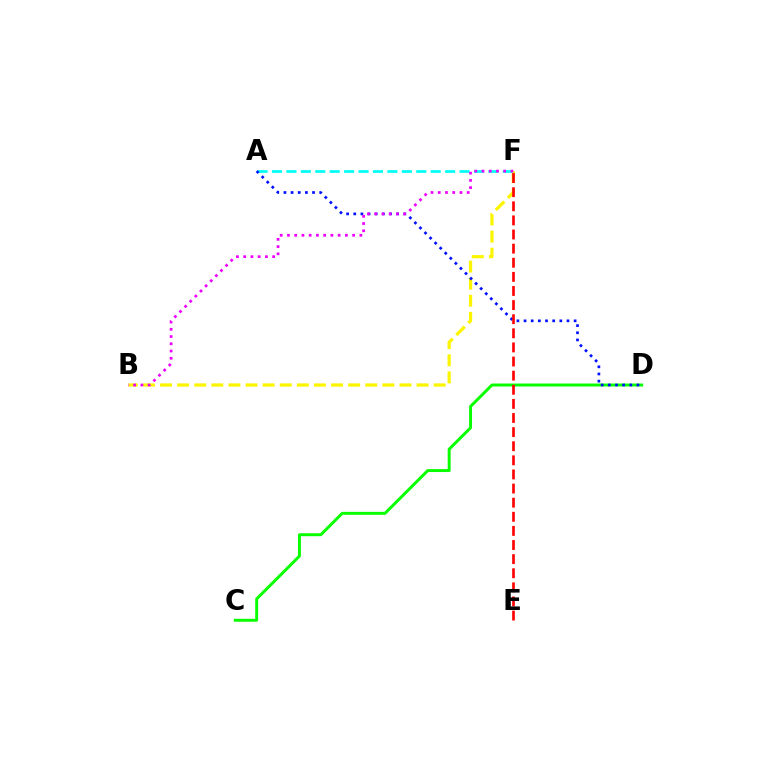{('B', 'F'): [{'color': '#fcf500', 'line_style': 'dashed', 'thickness': 2.32}, {'color': '#ee00ff', 'line_style': 'dotted', 'thickness': 1.97}], ('A', 'F'): [{'color': '#00fff6', 'line_style': 'dashed', 'thickness': 1.96}], ('C', 'D'): [{'color': '#08ff00', 'line_style': 'solid', 'thickness': 2.12}], ('A', 'D'): [{'color': '#0010ff', 'line_style': 'dotted', 'thickness': 1.94}], ('E', 'F'): [{'color': '#ff0000', 'line_style': 'dashed', 'thickness': 1.92}]}